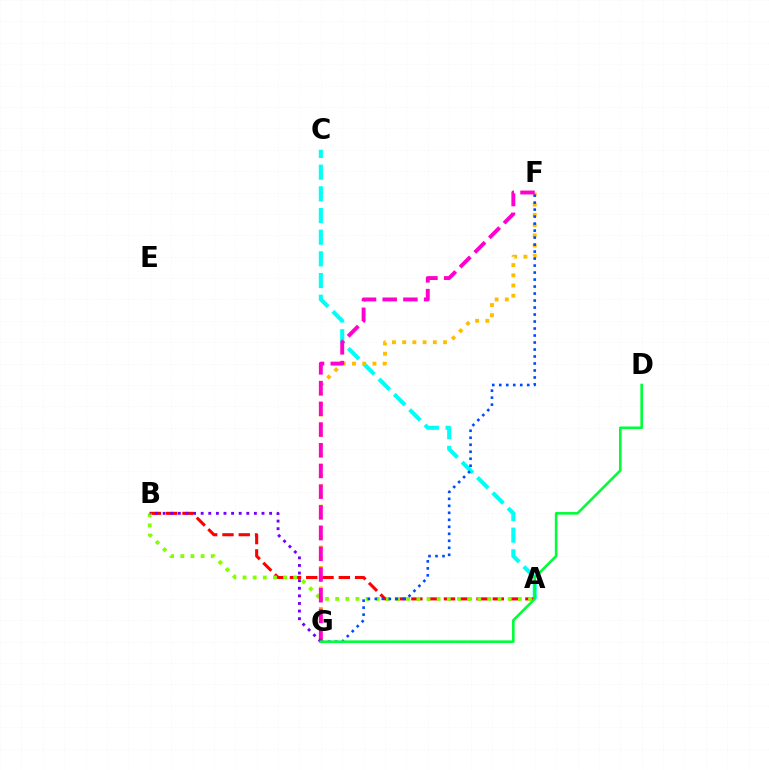{('A', 'C'): [{'color': '#00fff6', 'line_style': 'dashed', 'thickness': 2.95}], ('F', 'G'): [{'color': '#ffbd00', 'line_style': 'dotted', 'thickness': 2.78}, {'color': '#004bff', 'line_style': 'dotted', 'thickness': 1.9}, {'color': '#ff00cf', 'line_style': 'dashed', 'thickness': 2.81}], ('A', 'B'): [{'color': '#ff0000', 'line_style': 'dashed', 'thickness': 2.21}, {'color': '#84ff00', 'line_style': 'dotted', 'thickness': 2.76}], ('B', 'G'): [{'color': '#7200ff', 'line_style': 'dotted', 'thickness': 2.07}], ('D', 'G'): [{'color': '#00ff39', 'line_style': 'solid', 'thickness': 1.88}]}